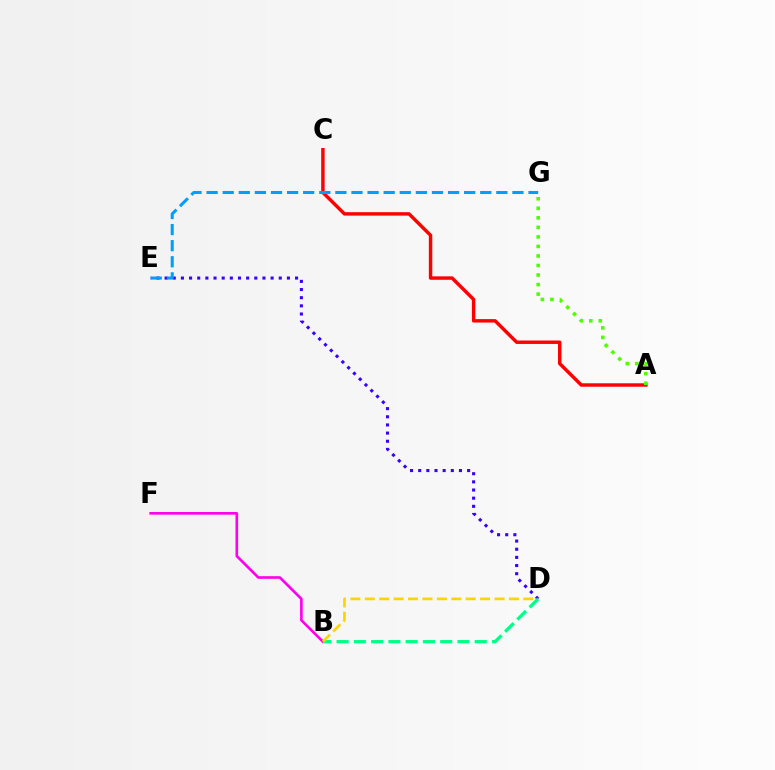{('D', 'E'): [{'color': '#3700ff', 'line_style': 'dotted', 'thickness': 2.22}], ('A', 'C'): [{'color': '#ff0000', 'line_style': 'solid', 'thickness': 2.47}], ('B', 'F'): [{'color': '#ff00ed', 'line_style': 'solid', 'thickness': 1.9}], ('A', 'G'): [{'color': '#4fff00', 'line_style': 'dotted', 'thickness': 2.59}], ('B', 'D'): [{'color': '#00ff86', 'line_style': 'dashed', 'thickness': 2.35}, {'color': '#ffd500', 'line_style': 'dashed', 'thickness': 1.96}], ('E', 'G'): [{'color': '#009eff', 'line_style': 'dashed', 'thickness': 2.19}]}